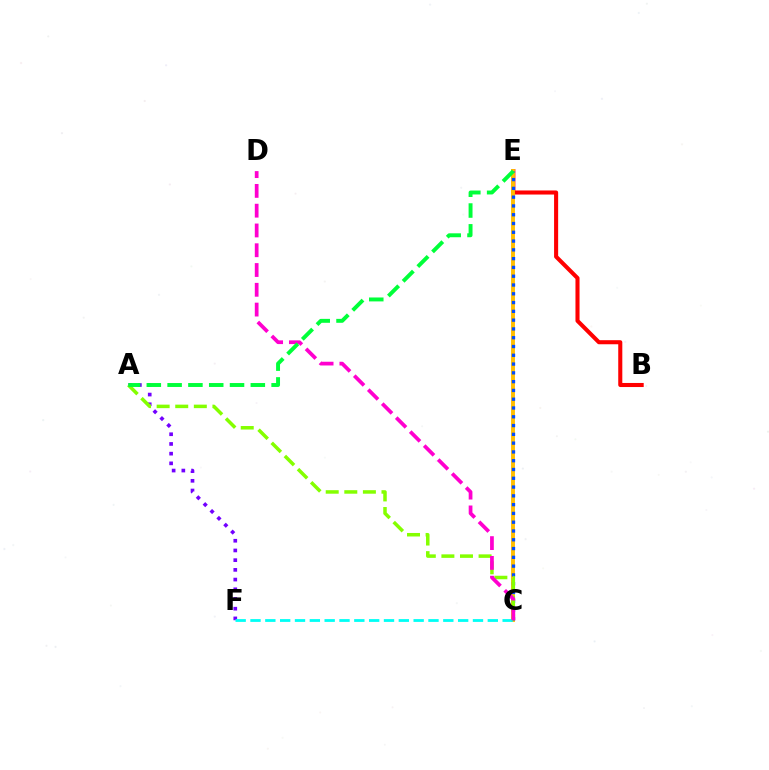{('B', 'E'): [{'color': '#ff0000', 'line_style': 'solid', 'thickness': 2.93}], ('C', 'E'): [{'color': '#ffbd00', 'line_style': 'solid', 'thickness': 2.81}, {'color': '#004bff', 'line_style': 'dotted', 'thickness': 2.39}], ('A', 'F'): [{'color': '#7200ff', 'line_style': 'dotted', 'thickness': 2.64}], ('C', 'F'): [{'color': '#00fff6', 'line_style': 'dashed', 'thickness': 2.01}], ('A', 'C'): [{'color': '#84ff00', 'line_style': 'dashed', 'thickness': 2.53}], ('C', 'D'): [{'color': '#ff00cf', 'line_style': 'dashed', 'thickness': 2.69}], ('A', 'E'): [{'color': '#00ff39', 'line_style': 'dashed', 'thickness': 2.83}]}